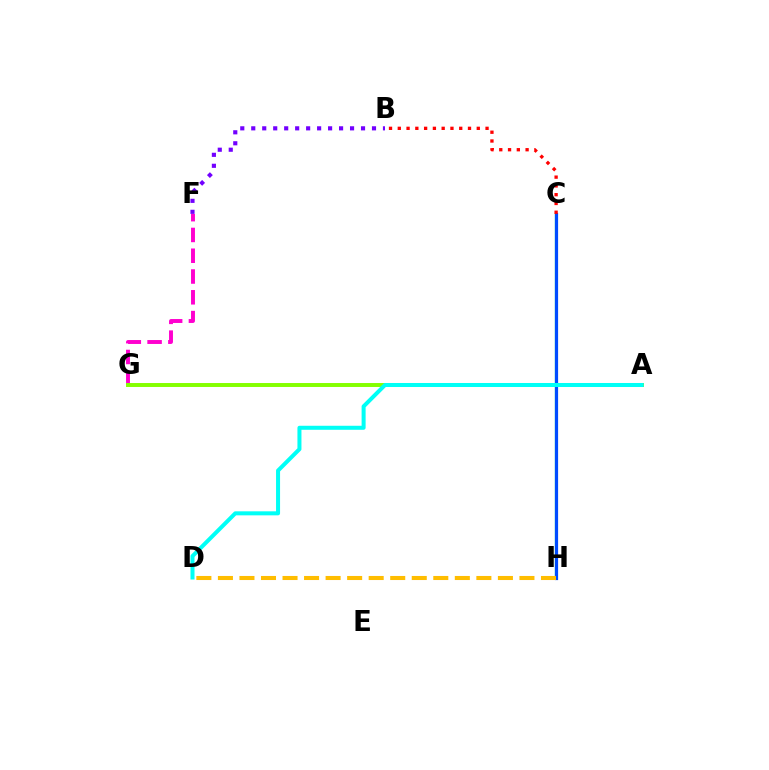{('F', 'G'): [{'color': '#ff00cf', 'line_style': 'dashed', 'thickness': 2.82}], ('B', 'F'): [{'color': '#7200ff', 'line_style': 'dotted', 'thickness': 2.98}], ('C', 'H'): [{'color': '#00ff39', 'line_style': 'solid', 'thickness': 1.6}, {'color': '#004bff', 'line_style': 'solid', 'thickness': 2.31}], ('A', 'G'): [{'color': '#84ff00', 'line_style': 'solid', 'thickness': 2.83}], ('B', 'C'): [{'color': '#ff0000', 'line_style': 'dotted', 'thickness': 2.38}], ('A', 'D'): [{'color': '#00fff6', 'line_style': 'solid', 'thickness': 2.89}], ('D', 'H'): [{'color': '#ffbd00', 'line_style': 'dashed', 'thickness': 2.93}]}